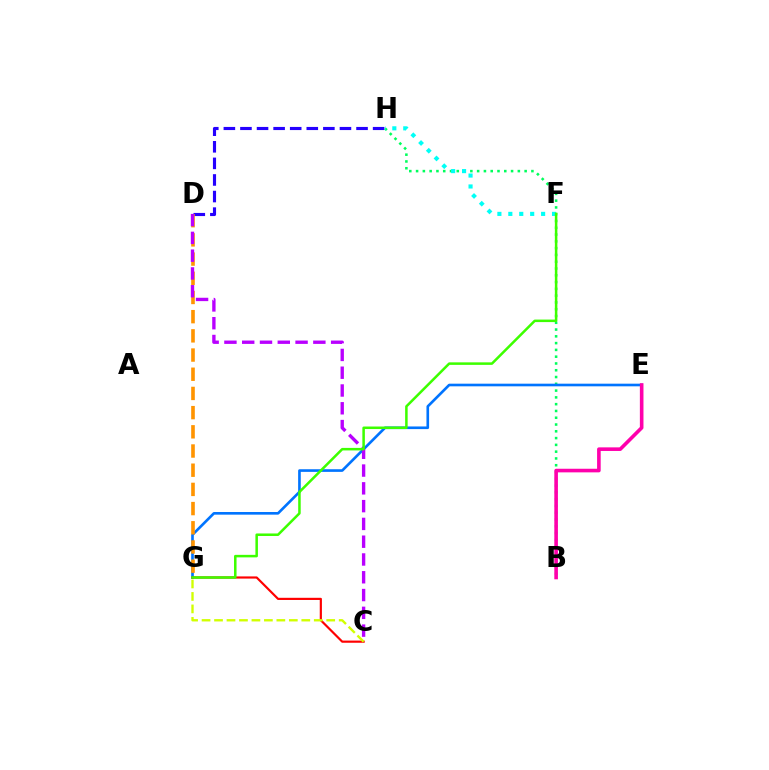{('D', 'H'): [{'color': '#2500ff', 'line_style': 'dashed', 'thickness': 2.25}], ('B', 'H'): [{'color': '#00ff5c', 'line_style': 'dotted', 'thickness': 1.84}], ('E', 'G'): [{'color': '#0074ff', 'line_style': 'solid', 'thickness': 1.9}], ('D', 'G'): [{'color': '#ff9400', 'line_style': 'dashed', 'thickness': 2.61}], ('C', 'G'): [{'color': '#ff0000', 'line_style': 'solid', 'thickness': 1.57}, {'color': '#d1ff00', 'line_style': 'dashed', 'thickness': 1.69}], ('F', 'H'): [{'color': '#00fff6', 'line_style': 'dotted', 'thickness': 2.97}], ('B', 'E'): [{'color': '#ff00ac', 'line_style': 'solid', 'thickness': 2.6}], ('C', 'D'): [{'color': '#b900ff', 'line_style': 'dashed', 'thickness': 2.42}], ('F', 'G'): [{'color': '#3dff00', 'line_style': 'solid', 'thickness': 1.82}]}